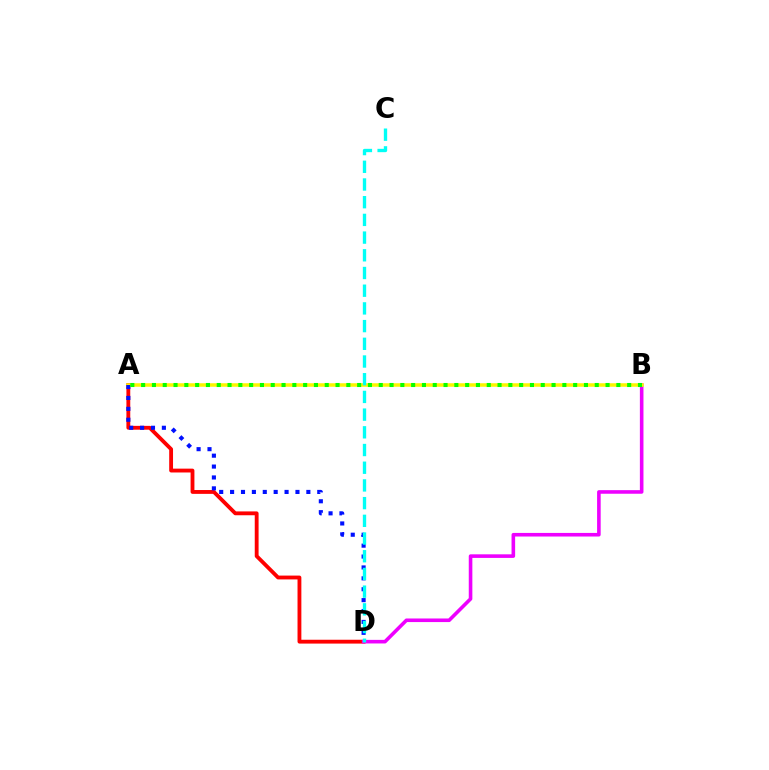{('A', 'D'): [{'color': '#ff0000', 'line_style': 'solid', 'thickness': 2.76}, {'color': '#0010ff', 'line_style': 'dotted', 'thickness': 2.96}], ('B', 'D'): [{'color': '#ee00ff', 'line_style': 'solid', 'thickness': 2.59}], ('A', 'B'): [{'color': '#fcf500', 'line_style': 'solid', 'thickness': 2.53}, {'color': '#08ff00', 'line_style': 'dotted', 'thickness': 2.93}], ('C', 'D'): [{'color': '#00fff6', 'line_style': 'dashed', 'thickness': 2.4}]}